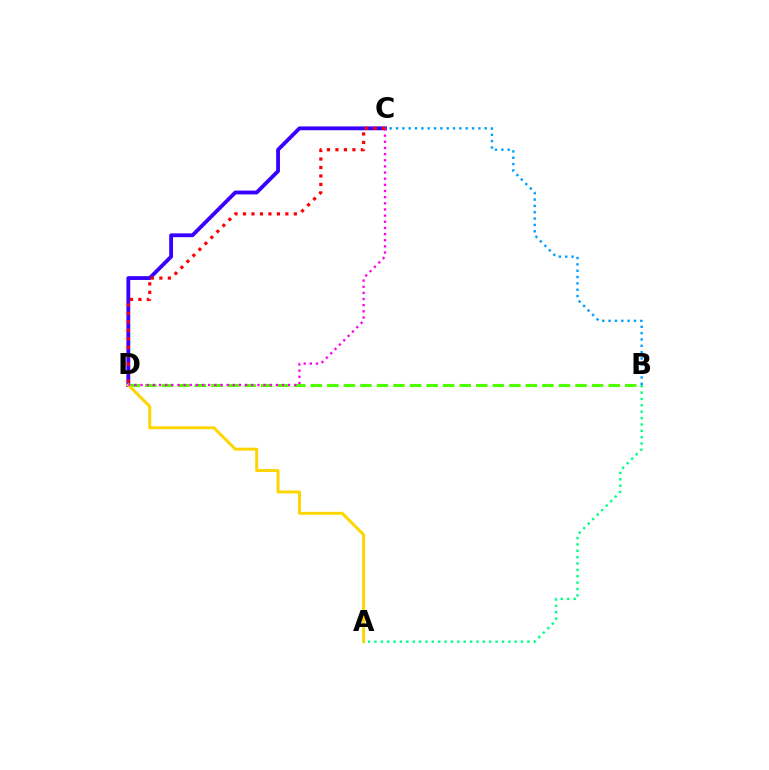{('C', 'D'): [{'color': '#3700ff', 'line_style': 'solid', 'thickness': 2.75}, {'color': '#ff00ed', 'line_style': 'dotted', 'thickness': 1.67}, {'color': '#ff0000', 'line_style': 'dotted', 'thickness': 2.3}], ('B', 'D'): [{'color': '#4fff00', 'line_style': 'dashed', 'thickness': 2.25}], ('A', 'D'): [{'color': '#ffd500', 'line_style': 'solid', 'thickness': 2.14}], ('B', 'C'): [{'color': '#009eff', 'line_style': 'dotted', 'thickness': 1.72}], ('A', 'B'): [{'color': '#00ff86', 'line_style': 'dotted', 'thickness': 1.73}]}